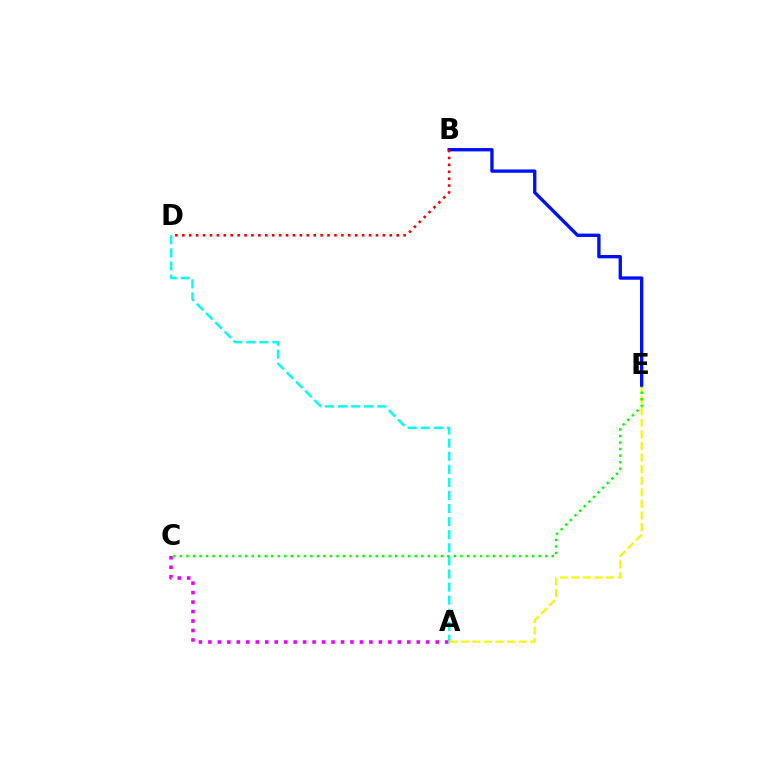{('A', 'C'): [{'color': '#ee00ff', 'line_style': 'dotted', 'thickness': 2.57}], ('A', 'D'): [{'color': '#00fff6', 'line_style': 'dashed', 'thickness': 1.78}], ('A', 'E'): [{'color': '#fcf500', 'line_style': 'dashed', 'thickness': 1.57}], ('C', 'E'): [{'color': '#08ff00', 'line_style': 'dotted', 'thickness': 1.77}], ('B', 'E'): [{'color': '#0010ff', 'line_style': 'solid', 'thickness': 2.41}], ('B', 'D'): [{'color': '#ff0000', 'line_style': 'dotted', 'thickness': 1.88}]}